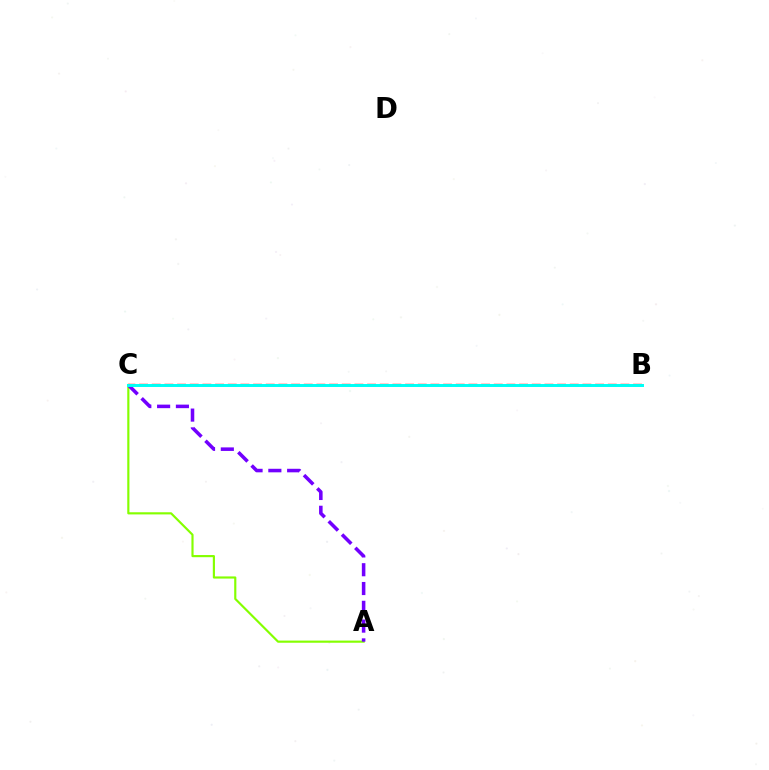{('A', 'C'): [{'color': '#84ff00', 'line_style': 'solid', 'thickness': 1.56}, {'color': '#7200ff', 'line_style': 'dashed', 'thickness': 2.55}], ('B', 'C'): [{'color': '#ff0000', 'line_style': 'dashed', 'thickness': 1.72}, {'color': '#00fff6', 'line_style': 'solid', 'thickness': 2.14}]}